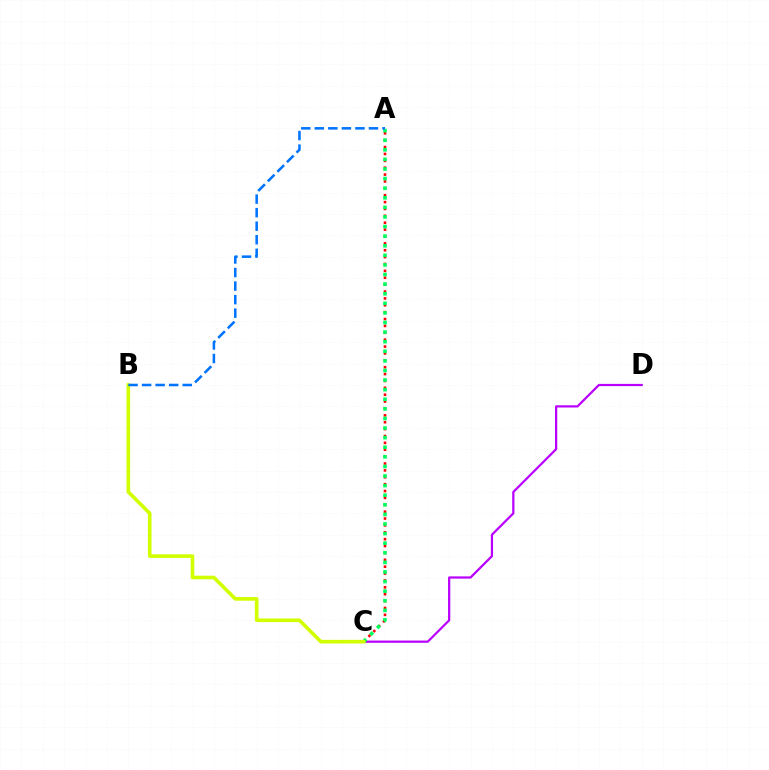{('A', 'C'): [{'color': '#ff0000', 'line_style': 'dotted', 'thickness': 1.87}, {'color': '#00ff5c', 'line_style': 'dotted', 'thickness': 2.61}], ('C', 'D'): [{'color': '#b900ff', 'line_style': 'solid', 'thickness': 1.6}], ('B', 'C'): [{'color': '#d1ff00', 'line_style': 'solid', 'thickness': 2.61}], ('A', 'B'): [{'color': '#0074ff', 'line_style': 'dashed', 'thickness': 1.84}]}